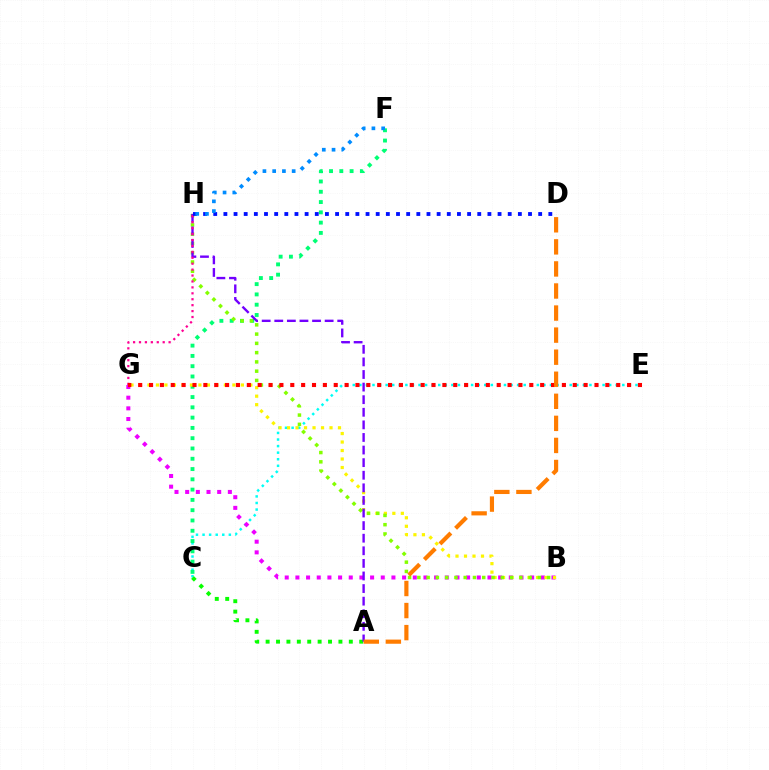{('C', 'E'): [{'color': '#00fff6', 'line_style': 'dotted', 'thickness': 1.79}], ('A', 'C'): [{'color': '#08ff00', 'line_style': 'dotted', 'thickness': 2.83}], ('C', 'F'): [{'color': '#00ff74', 'line_style': 'dotted', 'thickness': 2.79}], ('B', 'G'): [{'color': '#ee00ff', 'line_style': 'dotted', 'thickness': 2.9}, {'color': '#fcf500', 'line_style': 'dotted', 'thickness': 2.31}], ('B', 'H'): [{'color': '#84ff00', 'line_style': 'dotted', 'thickness': 2.52}], ('A', 'H'): [{'color': '#7200ff', 'line_style': 'dashed', 'thickness': 1.71}], ('G', 'H'): [{'color': '#ff0094', 'line_style': 'dotted', 'thickness': 1.61}], ('D', 'H'): [{'color': '#0010ff', 'line_style': 'dotted', 'thickness': 2.76}], ('E', 'G'): [{'color': '#ff0000', 'line_style': 'dotted', 'thickness': 2.95}], ('A', 'D'): [{'color': '#ff7c00', 'line_style': 'dashed', 'thickness': 3.0}], ('F', 'H'): [{'color': '#008cff', 'line_style': 'dotted', 'thickness': 2.65}]}